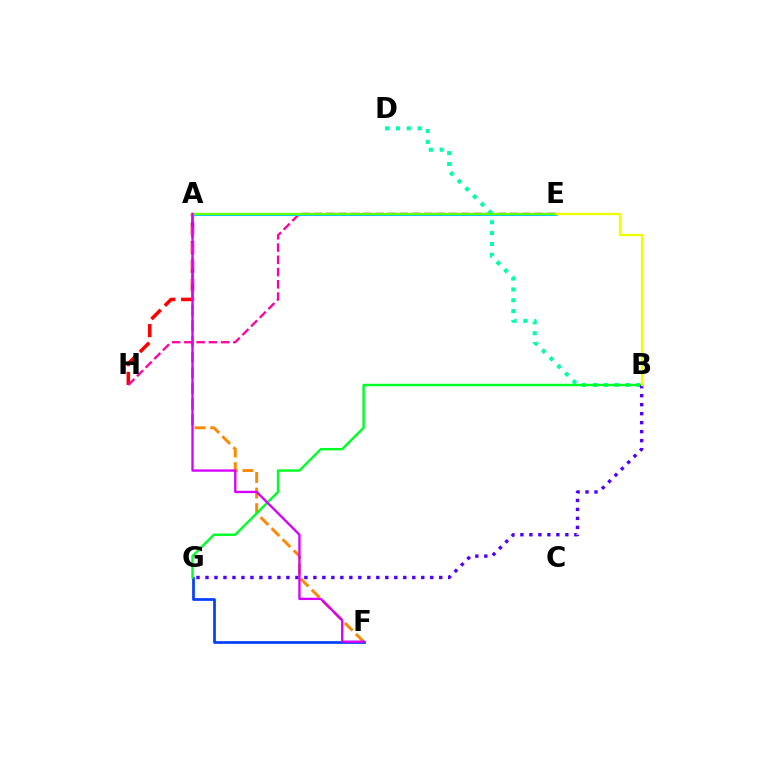{('A', 'H'): [{'color': '#ff0000', 'line_style': 'dashed', 'thickness': 2.56}], ('A', 'F'): [{'color': '#ff8800', 'line_style': 'dashed', 'thickness': 2.12}, {'color': '#d600ff', 'line_style': 'solid', 'thickness': 1.68}], ('F', 'G'): [{'color': '#003fff', 'line_style': 'solid', 'thickness': 1.95}], ('E', 'H'): [{'color': '#ff00a0', 'line_style': 'dashed', 'thickness': 1.66}], ('B', 'D'): [{'color': '#00ffaf', 'line_style': 'dotted', 'thickness': 2.95}], ('B', 'G'): [{'color': '#00ff27', 'line_style': 'solid', 'thickness': 1.75}, {'color': '#4f00ff', 'line_style': 'dotted', 'thickness': 2.44}], ('A', 'E'): [{'color': '#00c7ff', 'line_style': 'solid', 'thickness': 2.2}, {'color': '#66ff00', 'line_style': 'solid', 'thickness': 1.64}], ('B', 'E'): [{'color': '#eeff00', 'line_style': 'solid', 'thickness': 1.66}]}